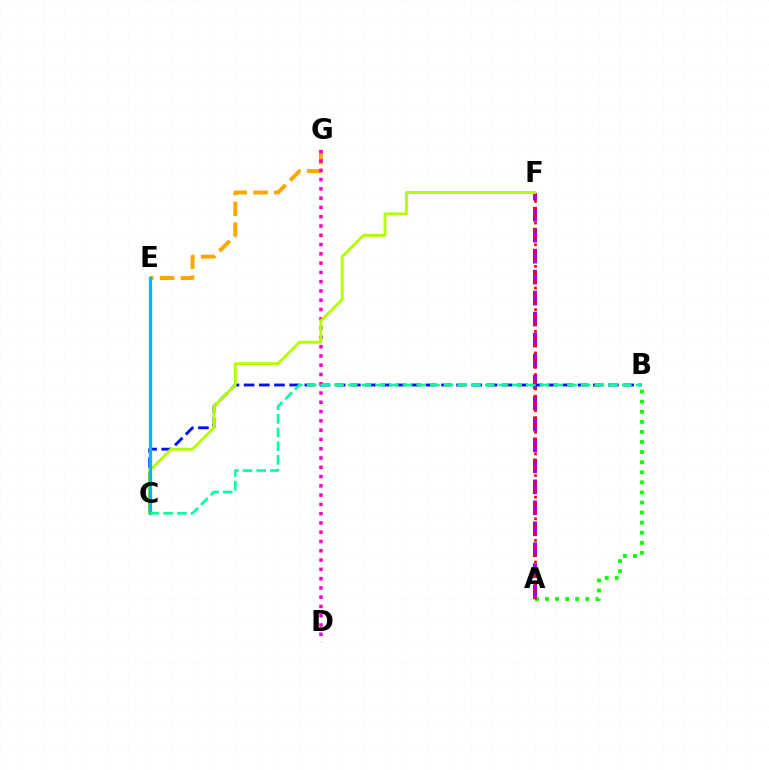{('A', 'B'): [{'color': '#08ff00', 'line_style': 'dotted', 'thickness': 2.74}], ('A', 'F'): [{'color': '#9b00ff', 'line_style': 'dashed', 'thickness': 2.85}, {'color': '#ff0000', 'line_style': 'dotted', 'thickness': 1.96}], ('E', 'G'): [{'color': '#ffa500', 'line_style': 'dashed', 'thickness': 2.83}], ('B', 'C'): [{'color': '#0010ff', 'line_style': 'dashed', 'thickness': 2.06}, {'color': '#00ff9d', 'line_style': 'dashed', 'thickness': 1.86}], ('D', 'G'): [{'color': '#ff00bd', 'line_style': 'dotted', 'thickness': 2.52}], ('C', 'F'): [{'color': '#b3ff00', 'line_style': 'solid', 'thickness': 2.07}], ('C', 'E'): [{'color': '#00b5ff', 'line_style': 'solid', 'thickness': 2.34}]}